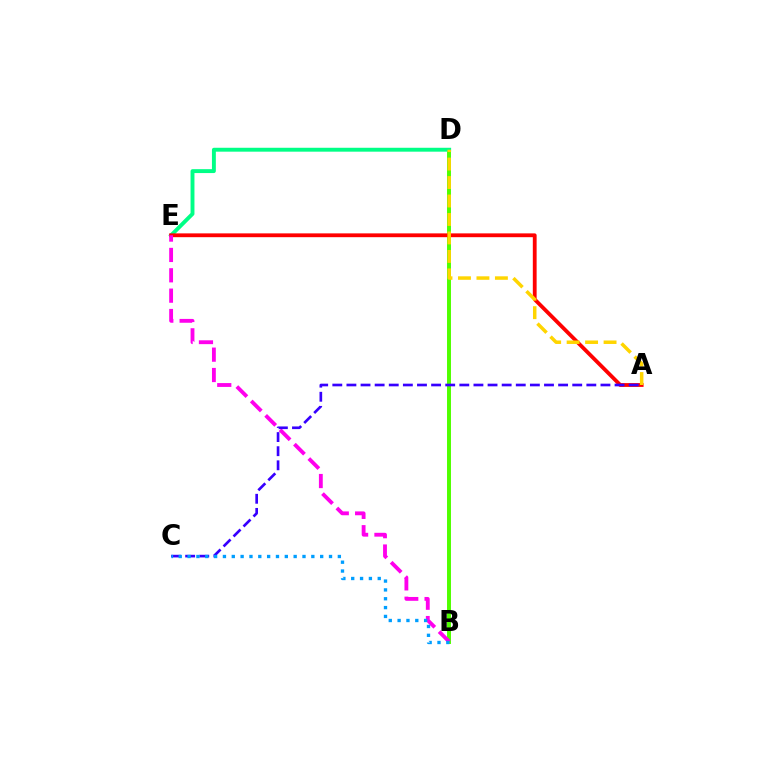{('B', 'D'): [{'color': '#4fff00', 'line_style': 'solid', 'thickness': 2.85}], ('D', 'E'): [{'color': '#00ff86', 'line_style': 'solid', 'thickness': 2.81}], ('A', 'E'): [{'color': '#ff0000', 'line_style': 'solid', 'thickness': 2.74}], ('B', 'E'): [{'color': '#ff00ed', 'line_style': 'dashed', 'thickness': 2.77}], ('A', 'C'): [{'color': '#3700ff', 'line_style': 'dashed', 'thickness': 1.92}], ('A', 'D'): [{'color': '#ffd500', 'line_style': 'dashed', 'thickness': 2.51}], ('B', 'C'): [{'color': '#009eff', 'line_style': 'dotted', 'thickness': 2.4}]}